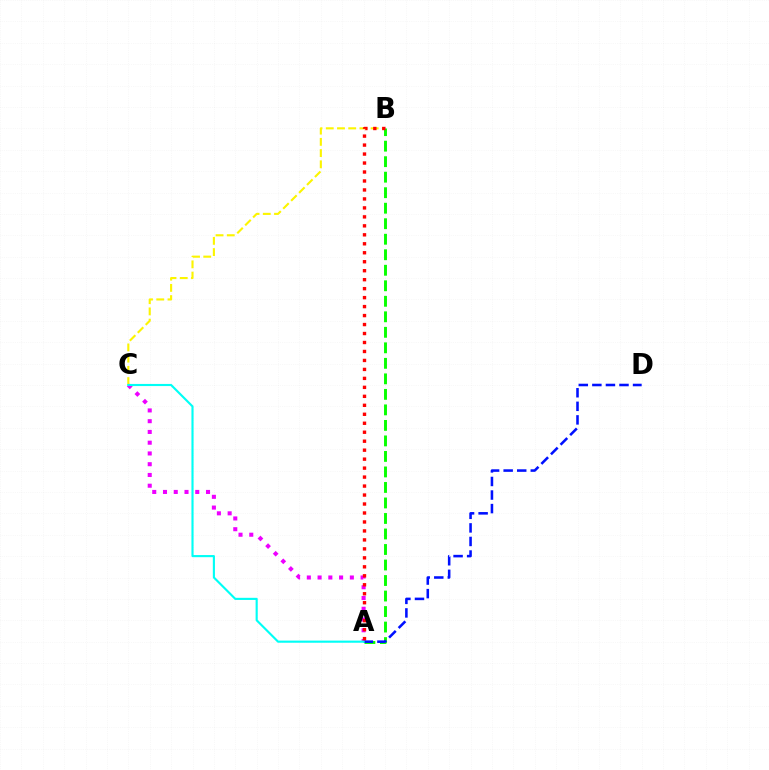{('A', 'C'): [{'color': '#ee00ff', 'line_style': 'dotted', 'thickness': 2.92}, {'color': '#00fff6', 'line_style': 'solid', 'thickness': 1.54}], ('A', 'B'): [{'color': '#08ff00', 'line_style': 'dashed', 'thickness': 2.11}, {'color': '#ff0000', 'line_style': 'dotted', 'thickness': 2.44}], ('B', 'C'): [{'color': '#fcf500', 'line_style': 'dashed', 'thickness': 1.52}], ('A', 'D'): [{'color': '#0010ff', 'line_style': 'dashed', 'thickness': 1.84}]}